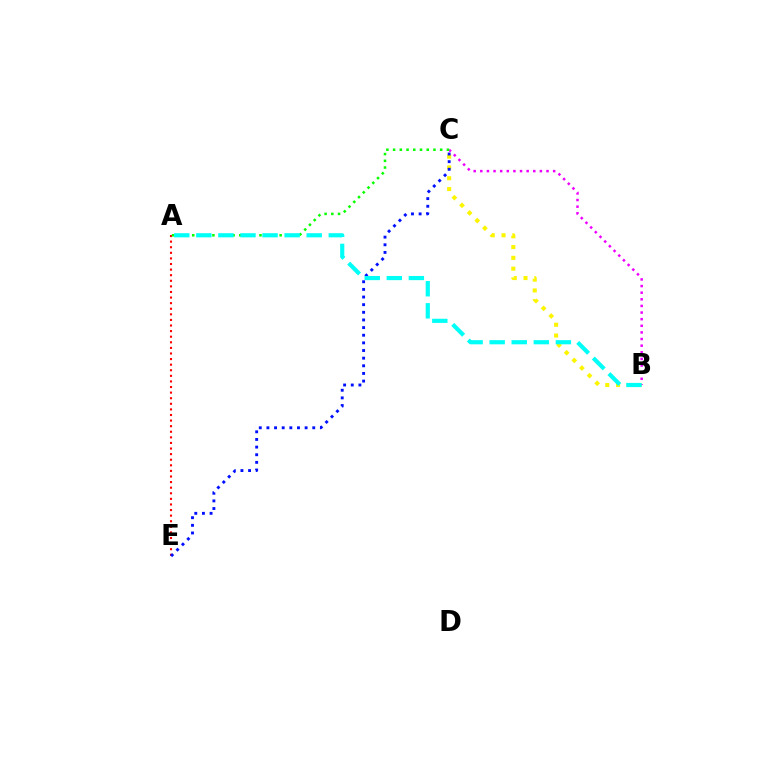{('B', 'C'): [{'color': '#fcf500', 'line_style': 'dotted', 'thickness': 2.93}, {'color': '#ee00ff', 'line_style': 'dotted', 'thickness': 1.8}], ('A', 'E'): [{'color': '#ff0000', 'line_style': 'dotted', 'thickness': 1.52}], ('C', 'E'): [{'color': '#0010ff', 'line_style': 'dotted', 'thickness': 2.08}], ('A', 'C'): [{'color': '#08ff00', 'line_style': 'dotted', 'thickness': 1.83}], ('A', 'B'): [{'color': '#00fff6', 'line_style': 'dashed', 'thickness': 3.0}]}